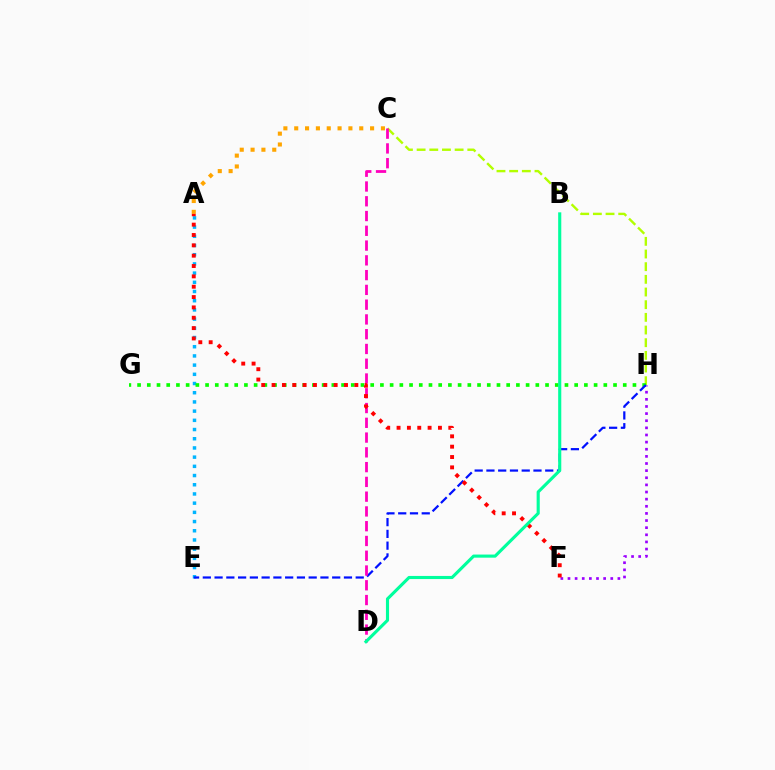{('F', 'H'): [{'color': '#9b00ff', 'line_style': 'dotted', 'thickness': 1.94}], ('C', 'H'): [{'color': '#b3ff00', 'line_style': 'dashed', 'thickness': 1.72}], ('A', 'C'): [{'color': '#ffa500', 'line_style': 'dotted', 'thickness': 2.94}], ('A', 'E'): [{'color': '#00b5ff', 'line_style': 'dotted', 'thickness': 2.5}], ('G', 'H'): [{'color': '#08ff00', 'line_style': 'dotted', 'thickness': 2.64}], ('E', 'H'): [{'color': '#0010ff', 'line_style': 'dashed', 'thickness': 1.6}], ('C', 'D'): [{'color': '#ff00bd', 'line_style': 'dashed', 'thickness': 2.01}], ('A', 'F'): [{'color': '#ff0000', 'line_style': 'dotted', 'thickness': 2.81}], ('B', 'D'): [{'color': '#00ff9d', 'line_style': 'solid', 'thickness': 2.24}]}